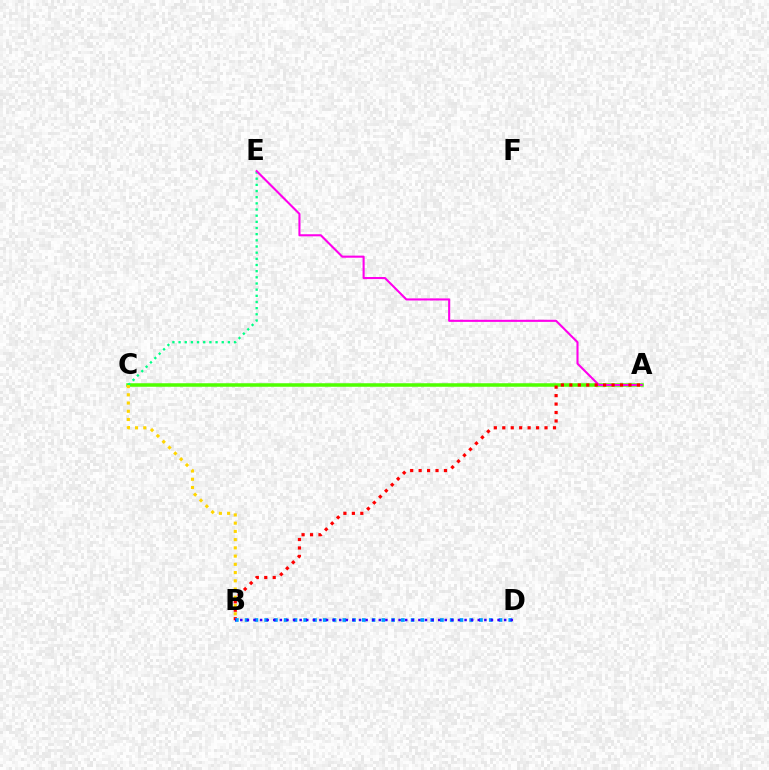{('A', 'C'): [{'color': '#4fff00', 'line_style': 'solid', 'thickness': 2.53}], ('C', 'E'): [{'color': '#00ff86', 'line_style': 'dotted', 'thickness': 1.67}], ('A', 'E'): [{'color': '#ff00ed', 'line_style': 'solid', 'thickness': 1.51}], ('A', 'B'): [{'color': '#ff0000', 'line_style': 'dotted', 'thickness': 2.3}], ('B', 'C'): [{'color': '#ffd500', 'line_style': 'dotted', 'thickness': 2.24}], ('B', 'D'): [{'color': '#009eff', 'line_style': 'dotted', 'thickness': 2.65}, {'color': '#3700ff', 'line_style': 'dotted', 'thickness': 1.79}]}